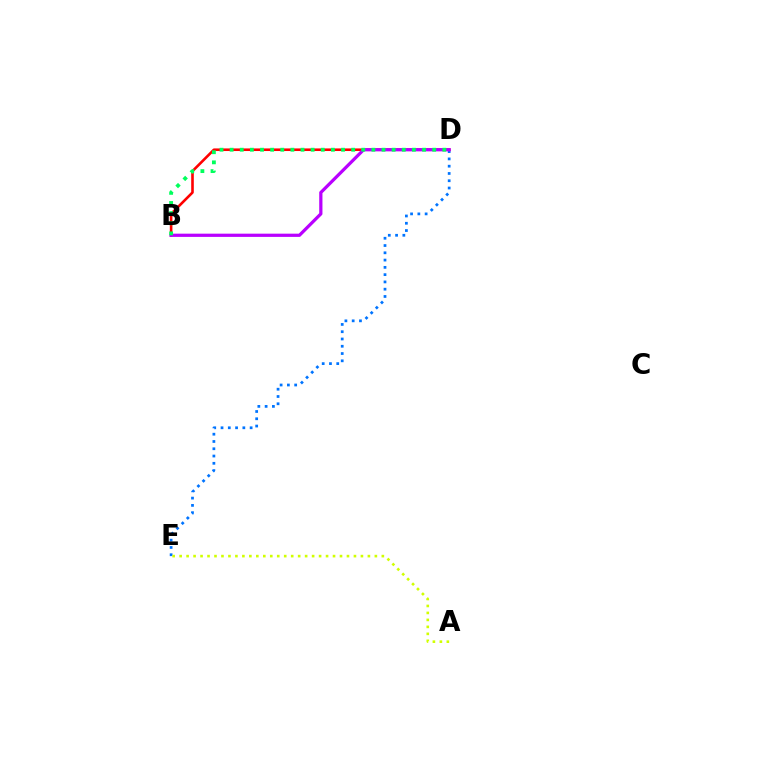{('D', 'E'): [{'color': '#0074ff', 'line_style': 'dotted', 'thickness': 1.98}], ('B', 'D'): [{'color': '#ff0000', 'line_style': 'solid', 'thickness': 1.88}, {'color': '#b900ff', 'line_style': 'solid', 'thickness': 2.33}, {'color': '#00ff5c', 'line_style': 'dotted', 'thickness': 2.75}], ('A', 'E'): [{'color': '#d1ff00', 'line_style': 'dotted', 'thickness': 1.89}]}